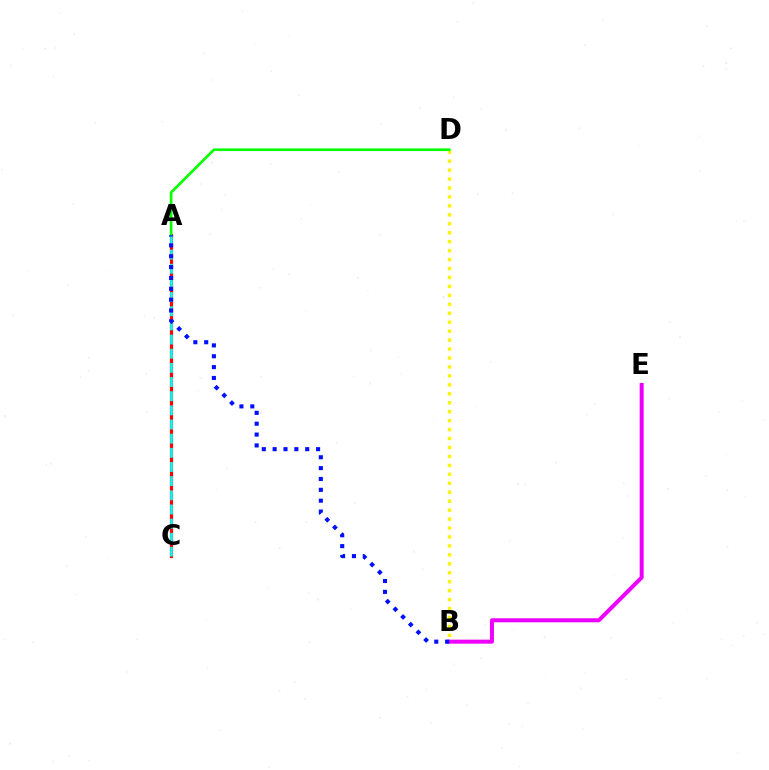{('A', 'C'): [{'color': '#ff0000', 'line_style': 'solid', 'thickness': 2.3}, {'color': '#00fff6', 'line_style': 'dashed', 'thickness': 1.92}], ('B', 'D'): [{'color': '#fcf500', 'line_style': 'dotted', 'thickness': 2.43}], ('A', 'D'): [{'color': '#08ff00', 'line_style': 'solid', 'thickness': 1.94}], ('B', 'E'): [{'color': '#ee00ff', 'line_style': 'solid', 'thickness': 2.89}], ('A', 'B'): [{'color': '#0010ff', 'line_style': 'dotted', 'thickness': 2.95}]}